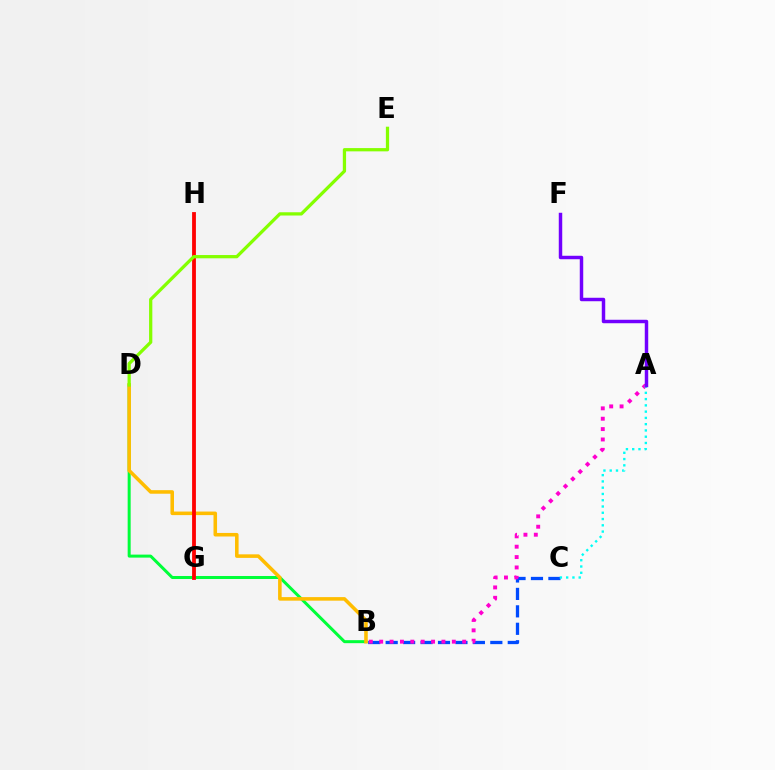{('B', 'C'): [{'color': '#004bff', 'line_style': 'dashed', 'thickness': 2.37}], ('B', 'D'): [{'color': '#00ff39', 'line_style': 'solid', 'thickness': 2.16}, {'color': '#ffbd00', 'line_style': 'solid', 'thickness': 2.56}], ('A', 'B'): [{'color': '#ff00cf', 'line_style': 'dotted', 'thickness': 2.82}], ('G', 'H'): [{'color': '#ff0000', 'line_style': 'solid', 'thickness': 2.74}], ('D', 'E'): [{'color': '#84ff00', 'line_style': 'solid', 'thickness': 2.35}], ('A', 'C'): [{'color': '#00fff6', 'line_style': 'dotted', 'thickness': 1.7}], ('A', 'F'): [{'color': '#7200ff', 'line_style': 'solid', 'thickness': 2.49}]}